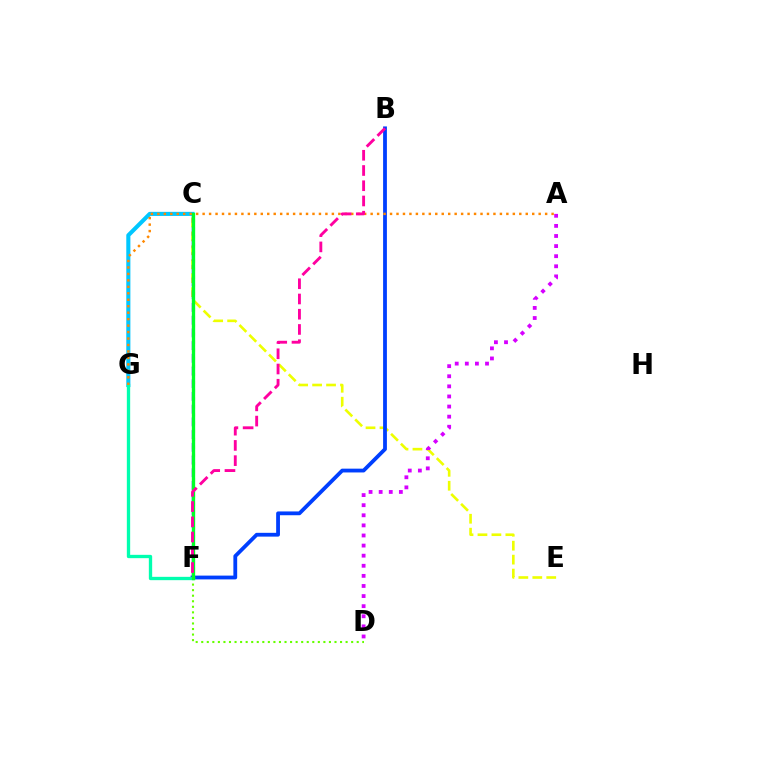{('D', 'F'): [{'color': '#66ff00', 'line_style': 'dotted', 'thickness': 1.51}], ('C', 'E'): [{'color': '#eeff00', 'line_style': 'dashed', 'thickness': 1.89}], ('C', 'F'): [{'color': '#4f00ff', 'line_style': 'dashed', 'thickness': 1.73}, {'color': '#ff0000', 'line_style': 'dotted', 'thickness': 2.2}, {'color': '#00ff27', 'line_style': 'solid', 'thickness': 2.39}], ('C', 'G'): [{'color': '#00c7ff', 'line_style': 'solid', 'thickness': 2.95}], ('B', 'F'): [{'color': '#003fff', 'line_style': 'solid', 'thickness': 2.73}, {'color': '#ff00a0', 'line_style': 'dashed', 'thickness': 2.07}], ('F', 'G'): [{'color': '#00ffaf', 'line_style': 'solid', 'thickness': 2.39}], ('A', 'D'): [{'color': '#d600ff', 'line_style': 'dotted', 'thickness': 2.74}], ('A', 'G'): [{'color': '#ff8800', 'line_style': 'dotted', 'thickness': 1.76}]}